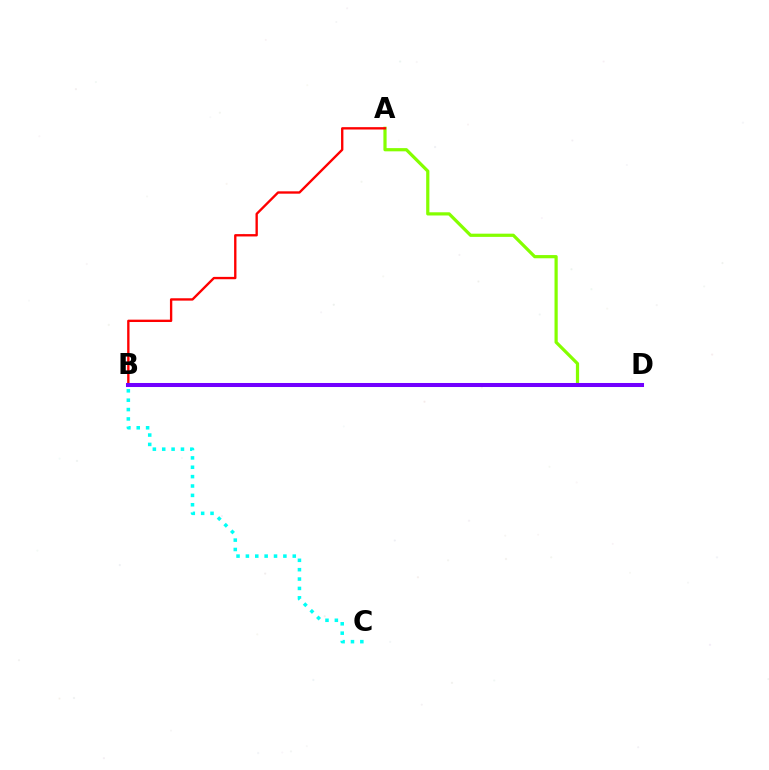{('A', 'D'): [{'color': '#84ff00', 'line_style': 'solid', 'thickness': 2.31}], ('A', 'B'): [{'color': '#ff0000', 'line_style': 'solid', 'thickness': 1.7}], ('B', 'C'): [{'color': '#00fff6', 'line_style': 'dotted', 'thickness': 2.55}], ('B', 'D'): [{'color': '#7200ff', 'line_style': 'solid', 'thickness': 2.9}]}